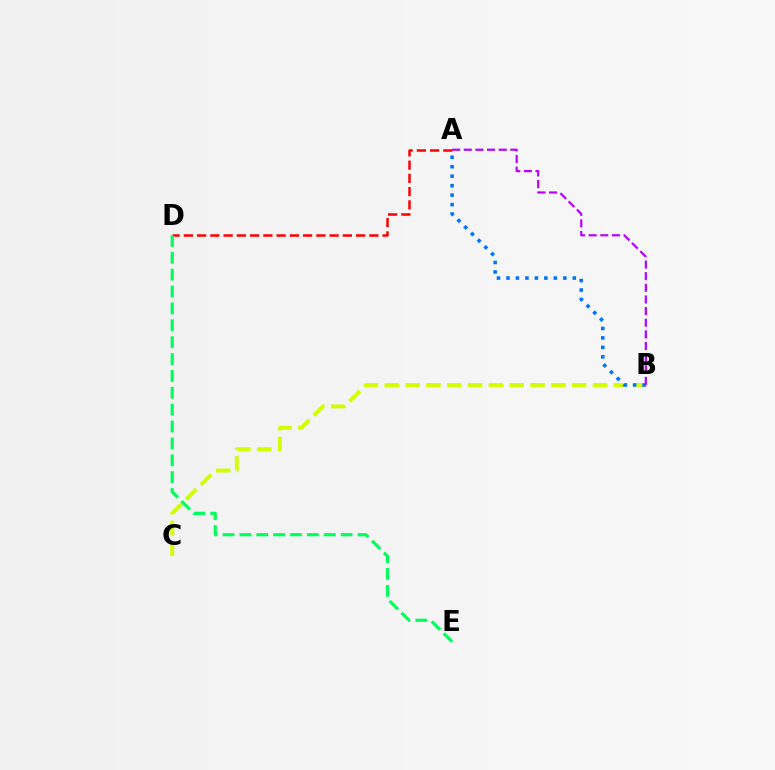{('A', 'D'): [{'color': '#ff0000', 'line_style': 'dashed', 'thickness': 1.8}], ('B', 'C'): [{'color': '#d1ff00', 'line_style': 'dashed', 'thickness': 2.83}], ('A', 'B'): [{'color': '#0074ff', 'line_style': 'dotted', 'thickness': 2.57}, {'color': '#b900ff', 'line_style': 'dashed', 'thickness': 1.58}], ('D', 'E'): [{'color': '#00ff5c', 'line_style': 'dashed', 'thickness': 2.29}]}